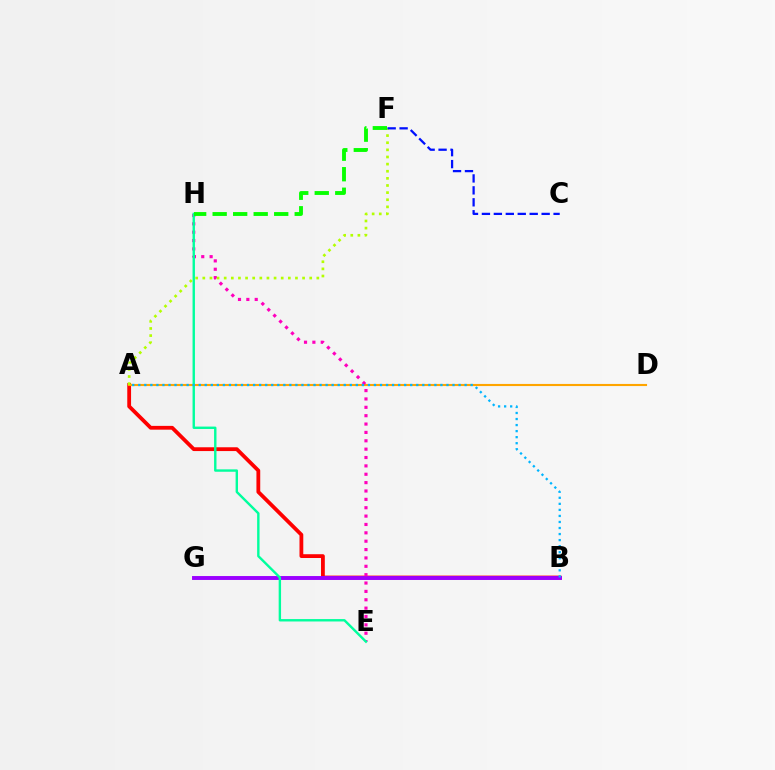{('A', 'B'): [{'color': '#ff0000', 'line_style': 'solid', 'thickness': 2.73}, {'color': '#00b5ff', 'line_style': 'dotted', 'thickness': 1.64}], ('B', 'G'): [{'color': '#9b00ff', 'line_style': 'solid', 'thickness': 2.82}], ('A', 'D'): [{'color': '#ffa500', 'line_style': 'solid', 'thickness': 1.52}], ('E', 'H'): [{'color': '#ff00bd', 'line_style': 'dotted', 'thickness': 2.27}, {'color': '#00ff9d', 'line_style': 'solid', 'thickness': 1.73}], ('A', 'F'): [{'color': '#b3ff00', 'line_style': 'dotted', 'thickness': 1.94}], ('C', 'F'): [{'color': '#0010ff', 'line_style': 'dashed', 'thickness': 1.62}], ('F', 'H'): [{'color': '#08ff00', 'line_style': 'dashed', 'thickness': 2.79}]}